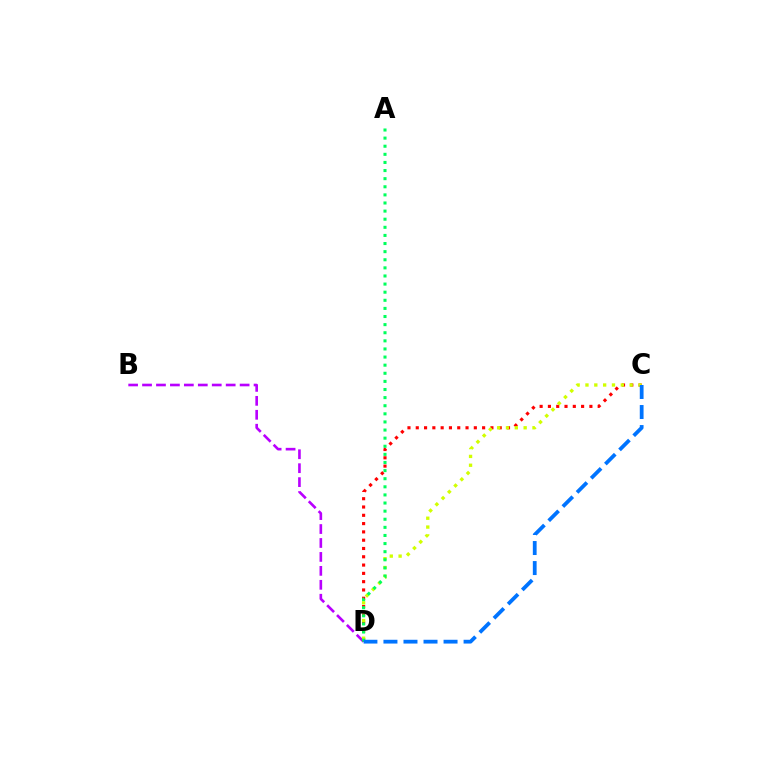{('B', 'D'): [{'color': '#b900ff', 'line_style': 'dashed', 'thickness': 1.89}], ('C', 'D'): [{'color': '#ff0000', 'line_style': 'dotted', 'thickness': 2.25}, {'color': '#d1ff00', 'line_style': 'dotted', 'thickness': 2.4}, {'color': '#0074ff', 'line_style': 'dashed', 'thickness': 2.72}], ('A', 'D'): [{'color': '#00ff5c', 'line_style': 'dotted', 'thickness': 2.2}]}